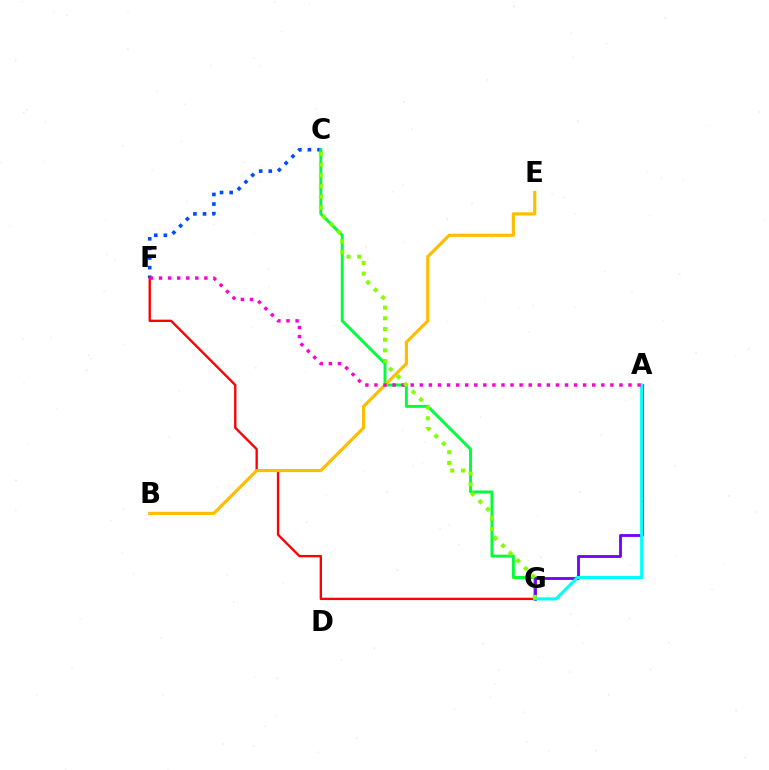{('C', 'F'): [{'color': '#004bff', 'line_style': 'dotted', 'thickness': 2.61}], ('F', 'G'): [{'color': '#ff0000', 'line_style': 'solid', 'thickness': 1.7}], ('C', 'G'): [{'color': '#00ff39', 'line_style': 'solid', 'thickness': 2.12}, {'color': '#84ff00', 'line_style': 'dotted', 'thickness': 2.91}], ('B', 'E'): [{'color': '#ffbd00', 'line_style': 'solid', 'thickness': 2.28}], ('A', 'G'): [{'color': '#7200ff', 'line_style': 'solid', 'thickness': 2.03}, {'color': '#00fff6', 'line_style': 'solid', 'thickness': 2.22}], ('A', 'F'): [{'color': '#ff00cf', 'line_style': 'dotted', 'thickness': 2.47}]}